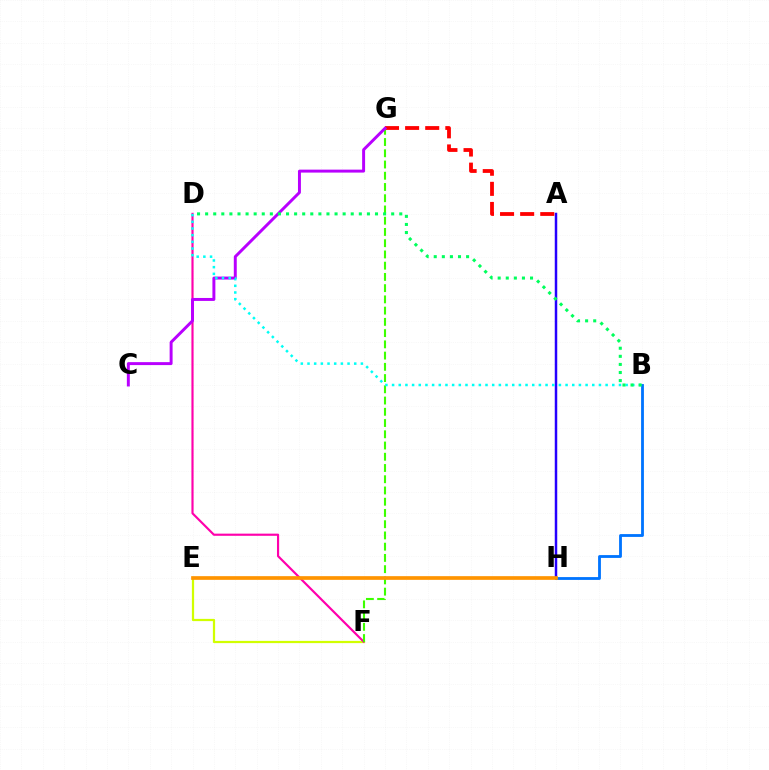{('A', 'H'): [{'color': '#2500ff', 'line_style': 'solid', 'thickness': 1.79}], ('E', 'F'): [{'color': '#d1ff00', 'line_style': 'solid', 'thickness': 1.61}], ('D', 'F'): [{'color': '#ff00ac', 'line_style': 'solid', 'thickness': 1.55}], ('A', 'G'): [{'color': '#ff0000', 'line_style': 'dashed', 'thickness': 2.73}], ('F', 'G'): [{'color': '#3dff00', 'line_style': 'dashed', 'thickness': 1.53}], ('B', 'H'): [{'color': '#0074ff', 'line_style': 'solid', 'thickness': 2.03}], ('C', 'G'): [{'color': '#b900ff', 'line_style': 'solid', 'thickness': 2.13}], ('B', 'D'): [{'color': '#00fff6', 'line_style': 'dotted', 'thickness': 1.81}, {'color': '#00ff5c', 'line_style': 'dotted', 'thickness': 2.2}], ('E', 'H'): [{'color': '#ff9400', 'line_style': 'solid', 'thickness': 2.66}]}